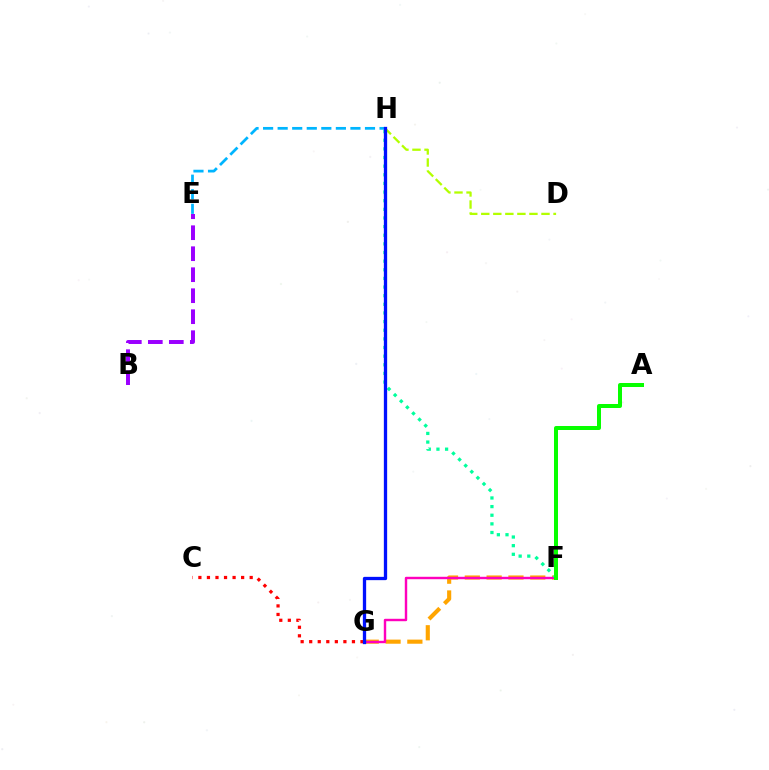{('F', 'G'): [{'color': '#ffa500', 'line_style': 'dashed', 'thickness': 2.96}, {'color': '#ff00bd', 'line_style': 'solid', 'thickness': 1.74}], ('B', 'E'): [{'color': '#9b00ff', 'line_style': 'dashed', 'thickness': 2.85}], ('E', 'H'): [{'color': '#00b5ff', 'line_style': 'dashed', 'thickness': 1.98}], ('D', 'H'): [{'color': '#b3ff00', 'line_style': 'dashed', 'thickness': 1.64}], ('F', 'H'): [{'color': '#00ff9d', 'line_style': 'dotted', 'thickness': 2.35}], ('A', 'F'): [{'color': '#08ff00', 'line_style': 'solid', 'thickness': 2.87}], ('C', 'G'): [{'color': '#ff0000', 'line_style': 'dotted', 'thickness': 2.32}], ('G', 'H'): [{'color': '#0010ff', 'line_style': 'solid', 'thickness': 2.37}]}